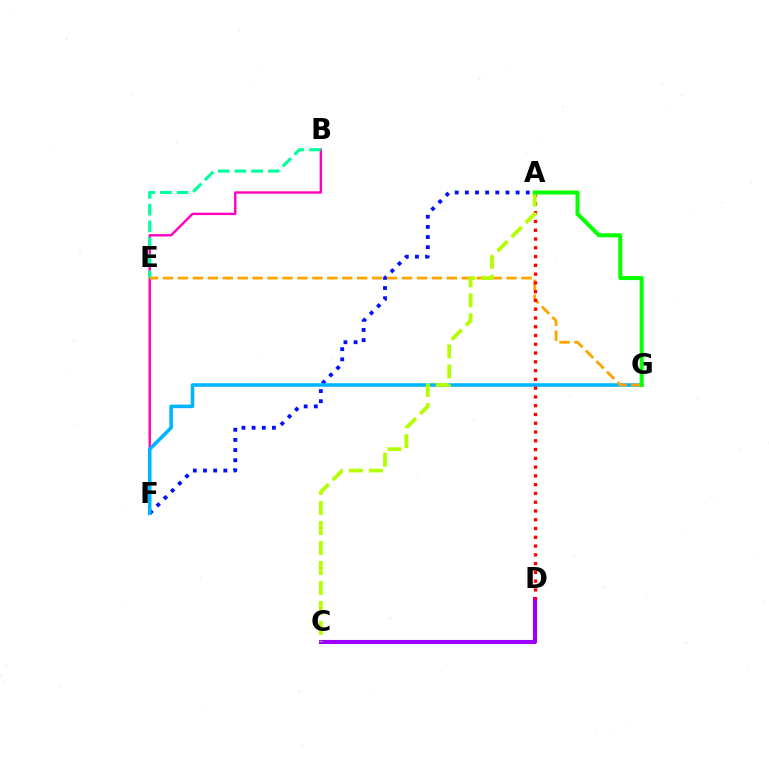{('A', 'F'): [{'color': '#0010ff', 'line_style': 'dotted', 'thickness': 2.76}], ('C', 'D'): [{'color': '#9b00ff', 'line_style': 'solid', 'thickness': 2.95}], ('B', 'F'): [{'color': '#ff00bd', 'line_style': 'solid', 'thickness': 1.73}], ('F', 'G'): [{'color': '#00b5ff', 'line_style': 'solid', 'thickness': 2.57}], ('B', 'E'): [{'color': '#00ff9d', 'line_style': 'dashed', 'thickness': 2.27}], ('E', 'G'): [{'color': '#ffa500', 'line_style': 'dashed', 'thickness': 2.03}], ('A', 'D'): [{'color': '#ff0000', 'line_style': 'dotted', 'thickness': 2.38}], ('A', 'C'): [{'color': '#b3ff00', 'line_style': 'dashed', 'thickness': 2.72}], ('A', 'G'): [{'color': '#08ff00', 'line_style': 'solid', 'thickness': 2.88}]}